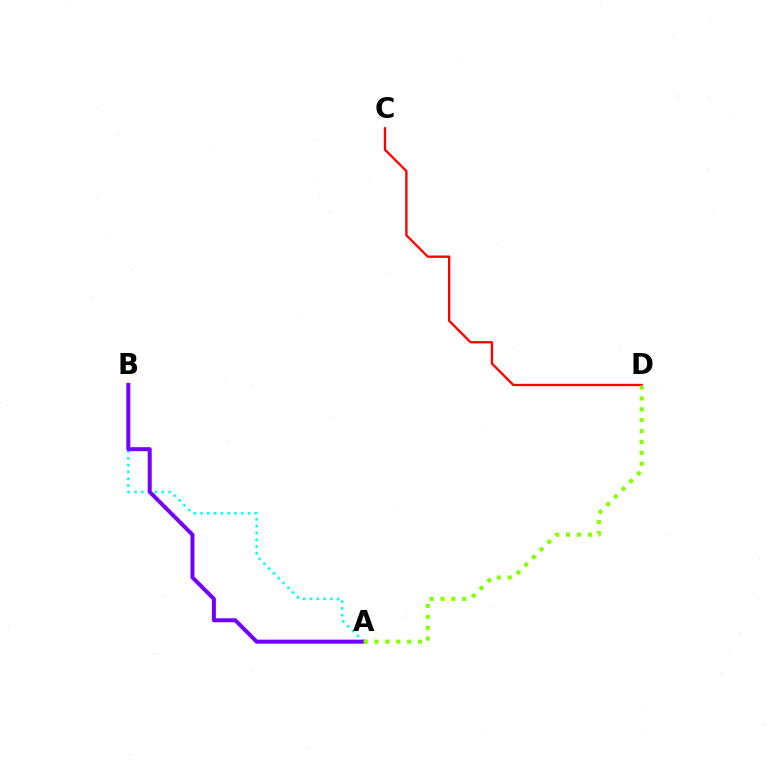{('A', 'B'): [{'color': '#00fff6', 'line_style': 'dotted', 'thickness': 1.85}, {'color': '#7200ff', 'line_style': 'solid', 'thickness': 2.87}], ('C', 'D'): [{'color': '#ff0000', 'line_style': 'solid', 'thickness': 1.68}], ('A', 'D'): [{'color': '#84ff00', 'line_style': 'dotted', 'thickness': 2.95}]}